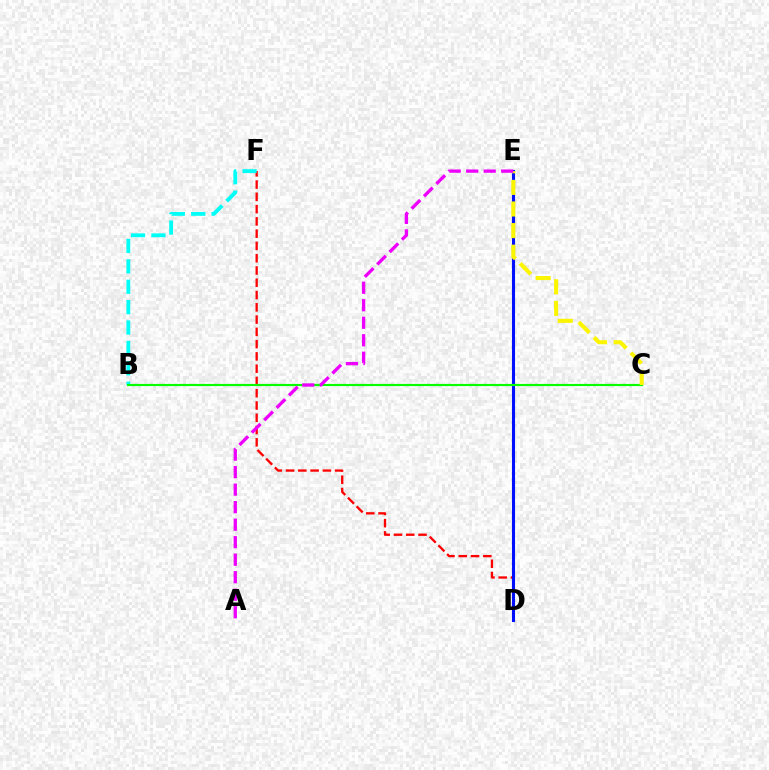{('D', 'F'): [{'color': '#ff0000', 'line_style': 'dashed', 'thickness': 1.67}], ('B', 'F'): [{'color': '#00fff6', 'line_style': 'dashed', 'thickness': 2.77}], ('D', 'E'): [{'color': '#0010ff', 'line_style': 'solid', 'thickness': 2.22}], ('B', 'C'): [{'color': '#08ff00', 'line_style': 'solid', 'thickness': 1.56}], ('C', 'E'): [{'color': '#fcf500', 'line_style': 'dashed', 'thickness': 2.93}], ('A', 'E'): [{'color': '#ee00ff', 'line_style': 'dashed', 'thickness': 2.38}]}